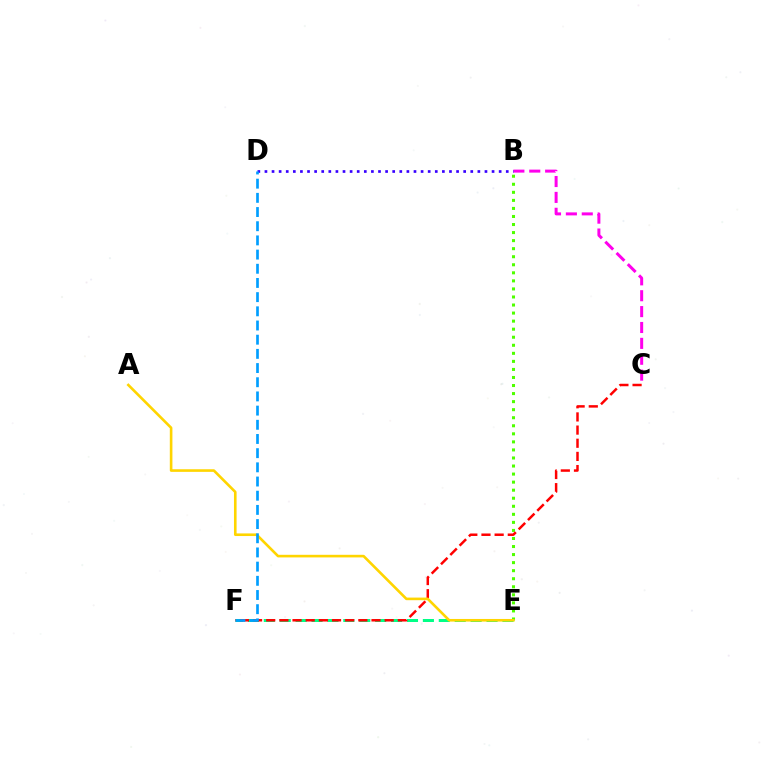{('B', 'C'): [{'color': '#ff00ed', 'line_style': 'dashed', 'thickness': 2.16}], ('B', 'E'): [{'color': '#4fff00', 'line_style': 'dotted', 'thickness': 2.19}], ('E', 'F'): [{'color': '#00ff86', 'line_style': 'dashed', 'thickness': 2.16}], ('C', 'F'): [{'color': '#ff0000', 'line_style': 'dashed', 'thickness': 1.79}], ('B', 'D'): [{'color': '#3700ff', 'line_style': 'dotted', 'thickness': 1.93}], ('A', 'E'): [{'color': '#ffd500', 'line_style': 'solid', 'thickness': 1.88}], ('D', 'F'): [{'color': '#009eff', 'line_style': 'dashed', 'thickness': 1.93}]}